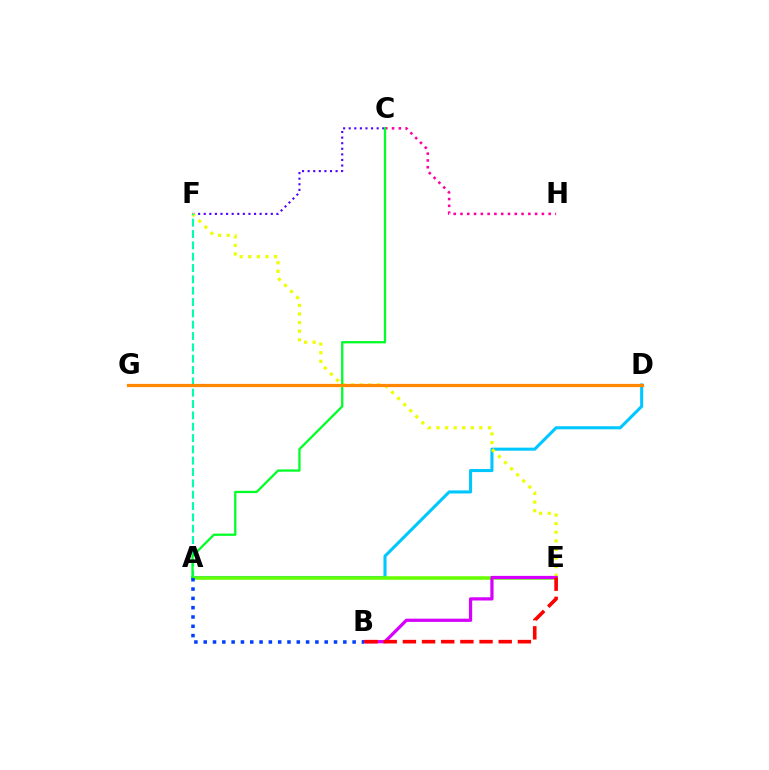{('C', 'F'): [{'color': '#4f00ff', 'line_style': 'dotted', 'thickness': 1.52}], ('C', 'H'): [{'color': '#ff00a0', 'line_style': 'dotted', 'thickness': 1.84}], ('A', 'D'): [{'color': '#00c7ff', 'line_style': 'solid', 'thickness': 2.21}], ('E', 'F'): [{'color': '#eeff00', 'line_style': 'dotted', 'thickness': 2.33}], ('A', 'F'): [{'color': '#00ffaf', 'line_style': 'dashed', 'thickness': 1.54}], ('A', 'E'): [{'color': '#66ff00', 'line_style': 'solid', 'thickness': 2.55}], ('A', 'C'): [{'color': '#00ff27', 'line_style': 'solid', 'thickness': 1.64}], ('B', 'E'): [{'color': '#d600ff', 'line_style': 'solid', 'thickness': 2.33}, {'color': '#ff0000', 'line_style': 'dashed', 'thickness': 2.6}], ('A', 'B'): [{'color': '#003fff', 'line_style': 'dotted', 'thickness': 2.53}], ('D', 'G'): [{'color': '#ff8800', 'line_style': 'solid', 'thickness': 2.31}]}